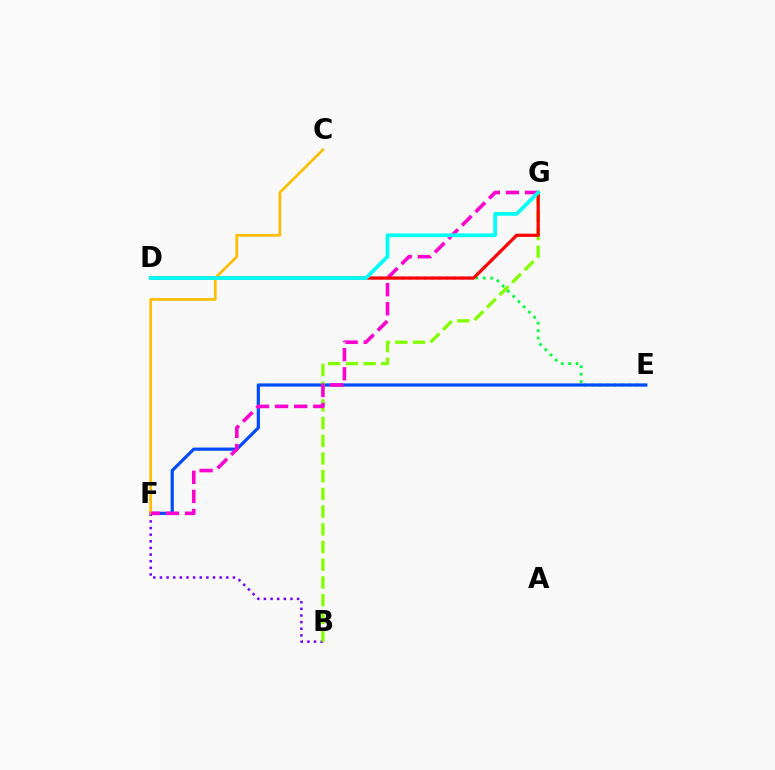{('D', 'E'): [{'color': '#00ff39', 'line_style': 'dotted', 'thickness': 2.01}], ('B', 'F'): [{'color': '#7200ff', 'line_style': 'dotted', 'thickness': 1.8}], ('E', 'F'): [{'color': '#004bff', 'line_style': 'solid', 'thickness': 2.3}], ('C', 'F'): [{'color': '#ffbd00', 'line_style': 'solid', 'thickness': 1.96}], ('B', 'G'): [{'color': '#84ff00', 'line_style': 'dashed', 'thickness': 2.4}], ('F', 'G'): [{'color': '#ff00cf', 'line_style': 'dashed', 'thickness': 2.59}], ('D', 'G'): [{'color': '#ff0000', 'line_style': 'solid', 'thickness': 2.33}, {'color': '#00fff6', 'line_style': 'solid', 'thickness': 2.7}]}